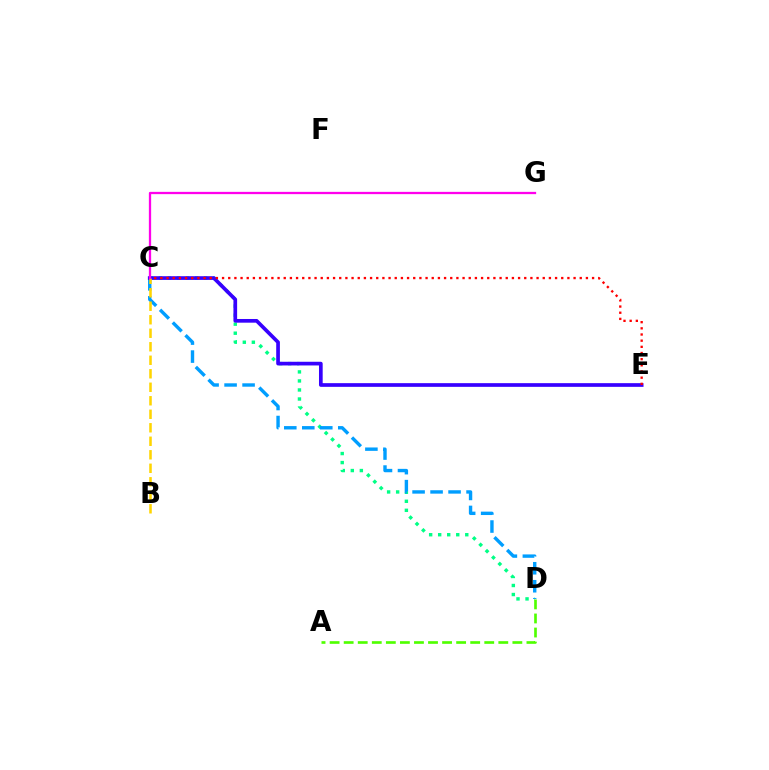{('C', 'D'): [{'color': '#00ff86', 'line_style': 'dotted', 'thickness': 2.45}, {'color': '#009eff', 'line_style': 'dashed', 'thickness': 2.44}], ('C', 'E'): [{'color': '#3700ff', 'line_style': 'solid', 'thickness': 2.65}, {'color': '#ff0000', 'line_style': 'dotted', 'thickness': 1.68}], ('B', 'C'): [{'color': '#ffd500', 'line_style': 'dashed', 'thickness': 1.83}], ('A', 'D'): [{'color': '#4fff00', 'line_style': 'dashed', 'thickness': 1.91}], ('C', 'G'): [{'color': '#ff00ed', 'line_style': 'solid', 'thickness': 1.64}]}